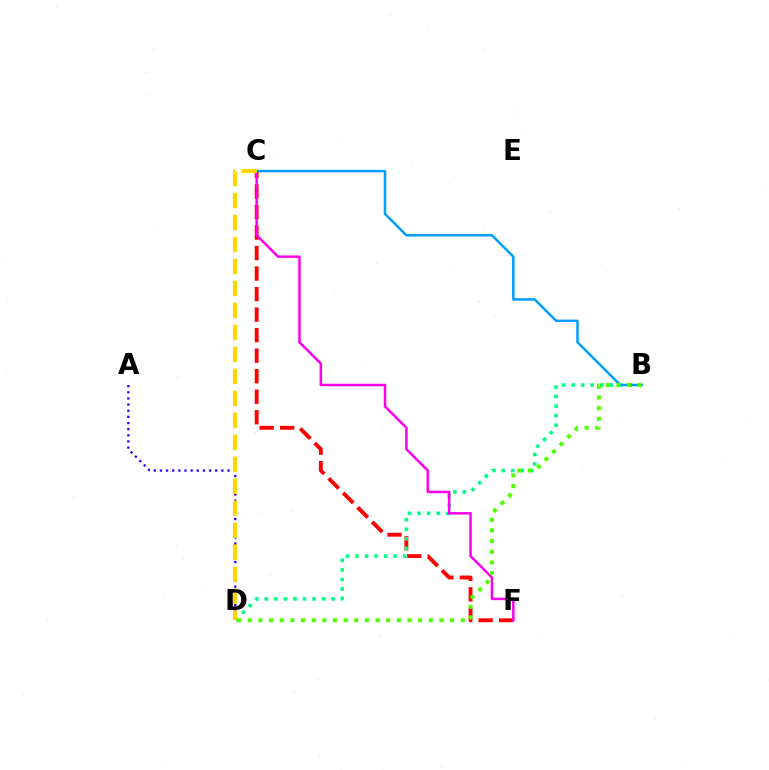{('A', 'D'): [{'color': '#3700ff', 'line_style': 'dotted', 'thickness': 1.67}], ('C', 'F'): [{'color': '#ff0000', 'line_style': 'dashed', 'thickness': 2.79}, {'color': '#ff00ed', 'line_style': 'solid', 'thickness': 1.79}], ('B', 'D'): [{'color': '#00ff86', 'line_style': 'dotted', 'thickness': 2.59}, {'color': '#4fff00', 'line_style': 'dotted', 'thickness': 2.89}], ('B', 'C'): [{'color': '#009eff', 'line_style': 'solid', 'thickness': 1.8}], ('C', 'D'): [{'color': '#ffd500', 'line_style': 'dashed', 'thickness': 2.99}]}